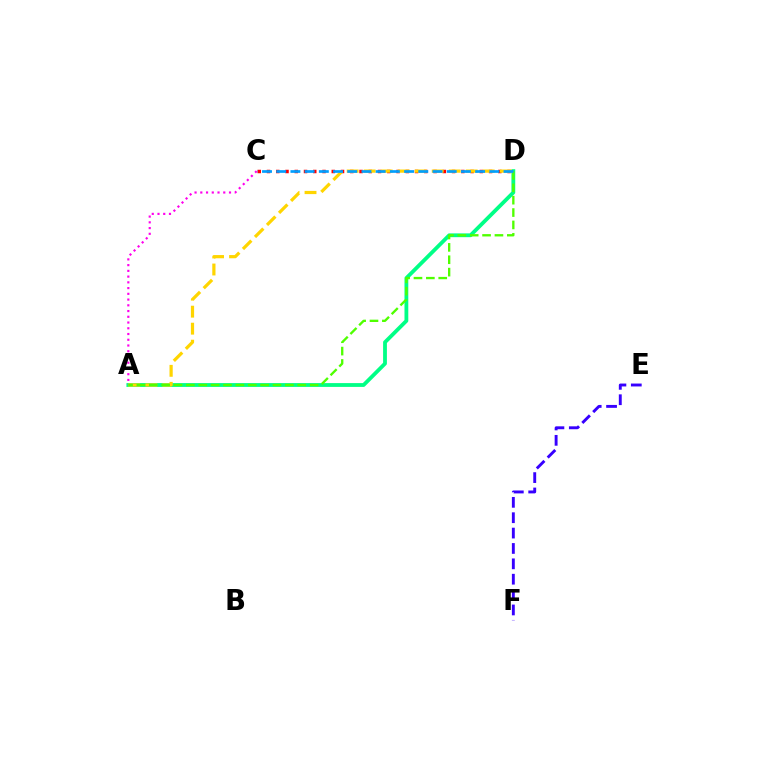{('A', 'D'): [{'color': '#00ff86', 'line_style': 'solid', 'thickness': 2.74}, {'color': '#ffd500', 'line_style': 'dashed', 'thickness': 2.31}, {'color': '#4fff00', 'line_style': 'dashed', 'thickness': 1.68}], ('E', 'F'): [{'color': '#3700ff', 'line_style': 'dashed', 'thickness': 2.09}], ('A', 'C'): [{'color': '#ff00ed', 'line_style': 'dotted', 'thickness': 1.56}], ('C', 'D'): [{'color': '#ff0000', 'line_style': 'dotted', 'thickness': 2.51}, {'color': '#009eff', 'line_style': 'dashed', 'thickness': 1.93}]}